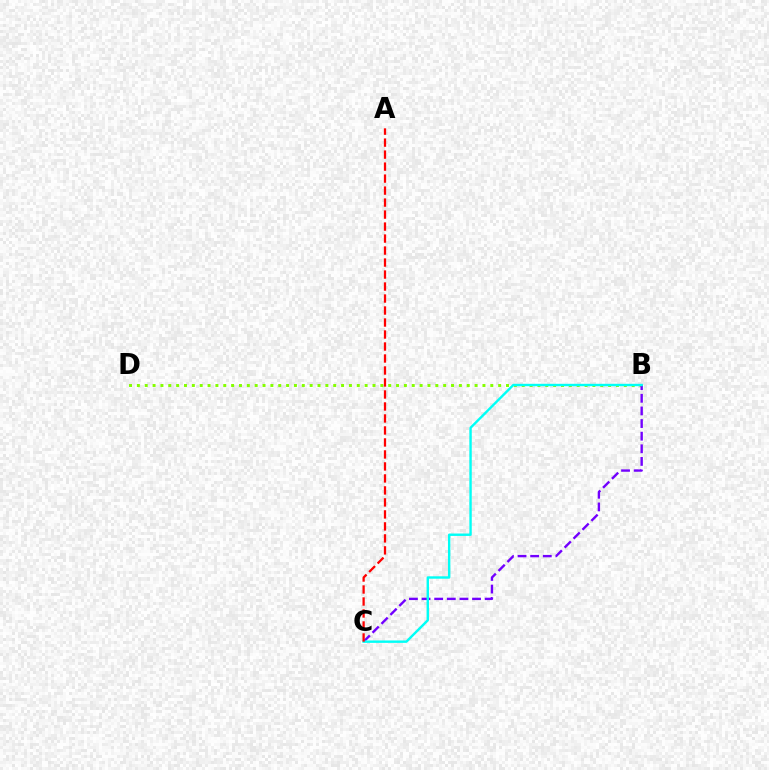{('B', 'D'): [{'color': '#84ff00', 'line_style': 'dotted', 'thickness': 2.13}], ('B', 'C'): [{'color': '#7200ff', 'line_style': 'dashed', 'thickness': 1.71}, {'color': '#00fff6', 'line_style': 'solid', 'thickness': 1.73}], ('A', 'C'): [{'color': '#ff0000', 'line_style': 'dashed', 'thickness': 1.63}]}